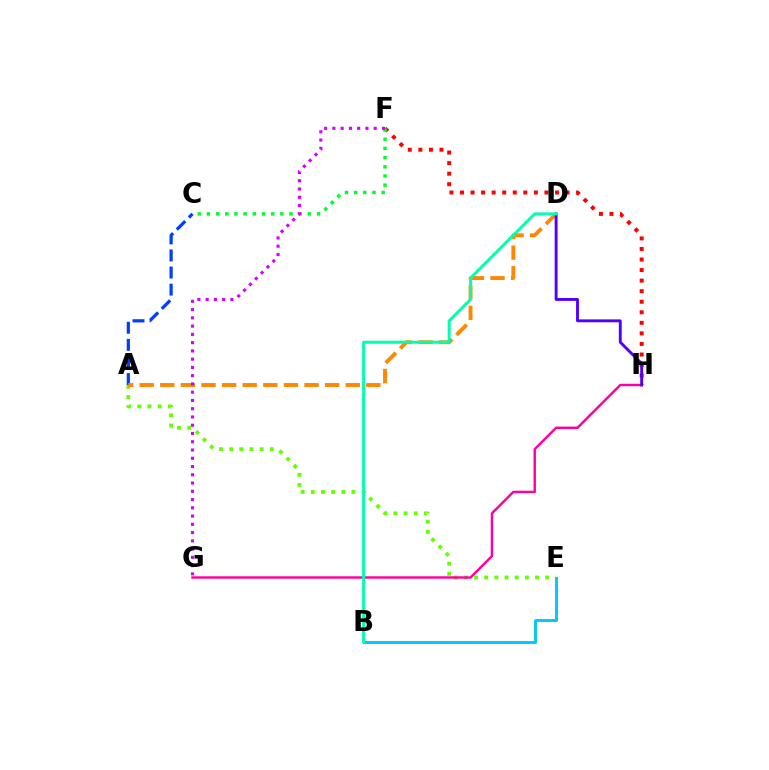{('B', 'E'): [{'color': '#eeff00', 'line_style': 'dashed', 'thickness': 1.81}, {'color': '#00c7ff', 'line_style': 'solid', 'thickness': 2.08}], ('A', 'C'): [{'color': '#003fff', 'line_style': 'dashed', 'thickness': 2.32}], ('F', 'H'): [{'color': '#ff0000', 'line_style': 'dotted', 'thickness': 2.87}], ('A', 'E'): [{'color': '#66ff00', 'line_style': 'dotted', 'thickness': 2.76}], ('A', 'D'): [{'color': '#ff8800', 'line_style': 'dashed', 'thickness': 2.8}], ('C', 'F'): [{'color': '#00ff27', 'line_style': 'dotted', 'thickness': 2.49}], ('F', 'G'): [{'color': '#d600ff', 'line_style': 'dotted', 'thickness': 2.24}], ('G', 'H'): [{'color': '#ff00a0', 'line_style': 'solid', 'thickness': 1.75}], ('D', 'H'): [{'color': '#4f00ff', 'line_style': 'solid', 'thickness': 2.07}], ('B', 'D'): [{'color': '#00ffaf', 'line_style': 'solid', 'thickness': 2.16}]}